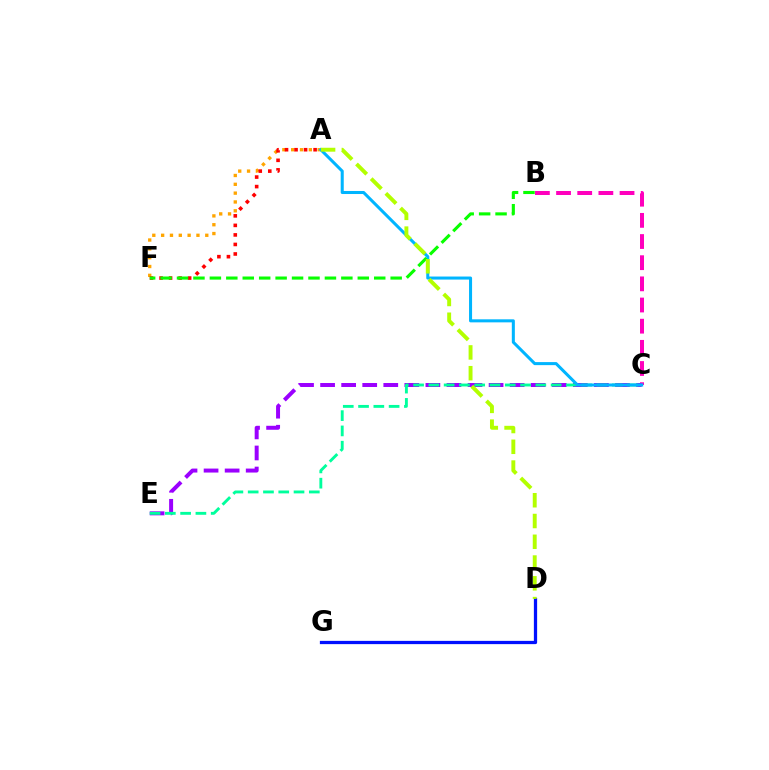{('B', 'C'): [{'color': '#ff00bd', 'line_style': 'dashed', 'thickness': 2.87}], ('C', 'E'): [{'color': '#9b00ff', 'line_style': 'dashed', 'thickness': 2.86}, {'color': '#00ff9d', 'line_style': 'dashed', 'thickness': 2.08}], ('A', 'F'): [{'color': '#ffa500', 'line_style': 'dotted', 'thickness': 2.4}, {'color': '#ff0000', 'line_style': 'dotted', 'thickness': 2.59}], ('A', 'C'): [{'color': '#00b5ff', 'line_style': 'solid', 'thickness': 2.19}], ('D', 'G'): [{'color': '#0010ff', 'line_style': 'solid', 'thickness': 2.34}], ('B', 'F'): [{'color': '#08ff00', 'line_style': 'dashed', 'thickness': 2.23}], ('A', 'D'): [{'color': '#b3ff00', 'line_style': 'dashed', 'thickness': 2.82}]}